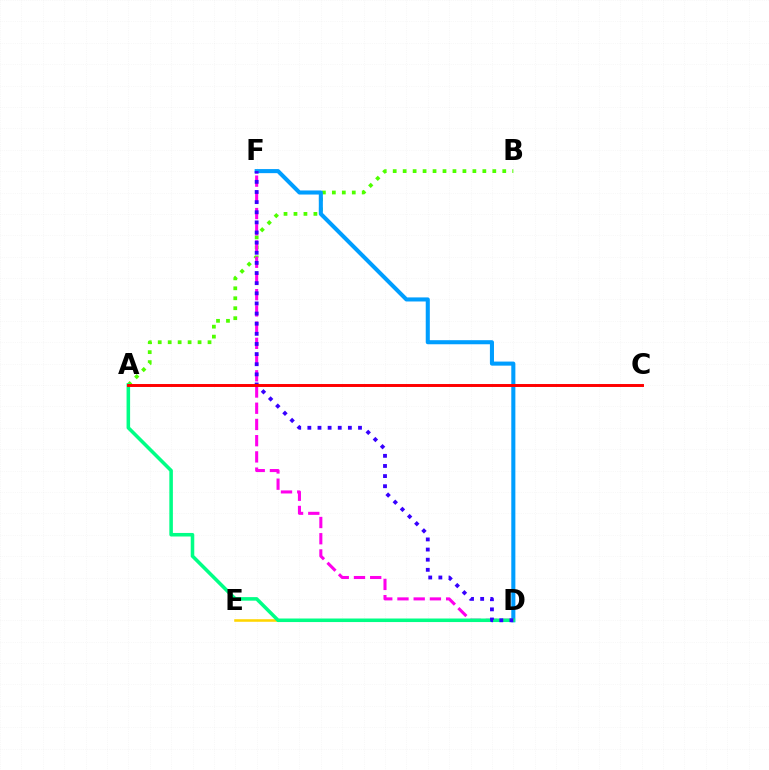{('A', 'B'): [{'color': '#4fff00', 'line_style': 'dotted', 'thickness': 2.71}], ('D', 'F'): [{'color': '#009eff', 'line_style': 'solid', 'thickness': 2.93}, {'color': '#ff00ed', 'line_style': 'dashed', 'thickness': 2.2}, {'color': '#3700ff', 'line_style': 'dotted', 'thickness': 2.75}], ('D', 'E'): [{'color': '#ffd500', 'line_style': 'solid', 'thickness': 1.85}], ('A', 'D'): [{'color': '#00ff86', 'line_style': 'solid', 'thickness': 2.55}], ('A', 'C'): [{'color': '#ff0000', 'line_style': 'solid', 'thickness': 2.12}]}